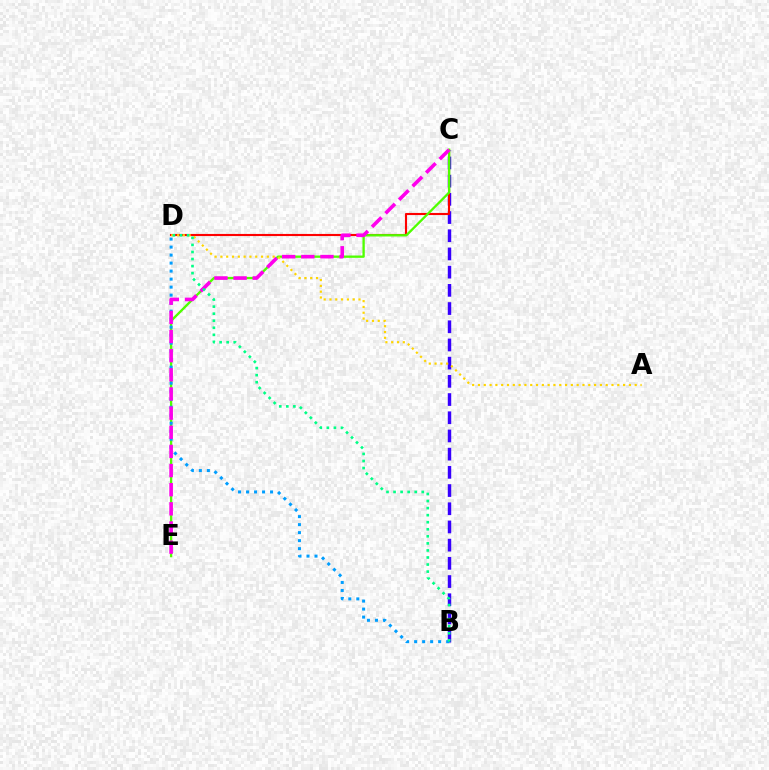{('B', 'C'): [{'color': '#3700ff', 'line_style': 'dashed', 'thickness': 2.47}], ('C', 'D'): [{'color': '#ff0000', 'line_style': 'solid', 'thickness': 1.52}], ('C', 'E'): [{'color': '#4fff00', 'line_style': 'solid', 'thickness': 1.67}, {'color': '#ff00ed', 'line_style': 'dashed', 'thickness': 2.6}], ('B', 'D'): [{'color': '#009eff', 'line_style': 'dotted', 'thickness': 2.18}, {'color': '#00ff86', 'line_style': 'dotted', 'thickness': 1.92}], ('A', 'D'): [{'color': '#ffd500', 'line_style': 'dotted', 'thickness': 1.58}]}